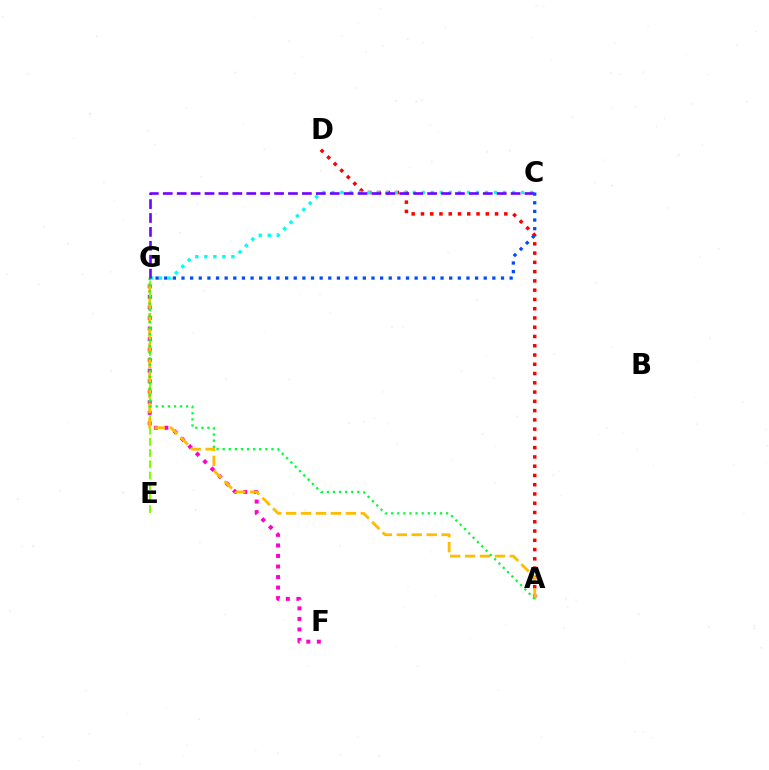{('F', 'G'): [{'color': '#ff00cf', 'line_style': 'dotted', 'thickness': 2.86}], ('A', 'D'): [{'color': '#ff0000', 'line_style': 'dotted', 'thickness': 2.52}], ('E', 'G'): [{'color': '#84ff00', 'line_style': 'dashed', 'thickness': 1.52}], ('A', 'G'): [{'color': '#ffbd00', 'line_style': 'dashed', 'thickness': 2.03}, {'color': '#00ff39', 'line_style': 'dotted', 'thickness': 1.66}], ('C', 'G'): [{'color': '#00fff6', 'line_style': 'dotted', 'thickness': 2.46}, {'color': '#7200ff', 'line_style': 'dashed', 'thickness': 1.89}, {'color': '#004bff', 'line_style': 'dotted', 'thickness': 2.35}]}